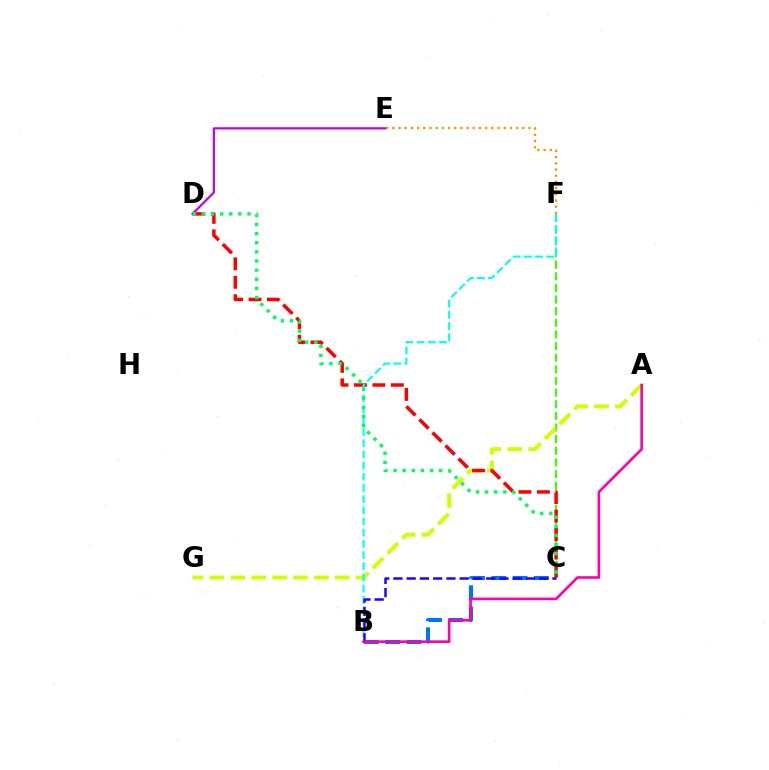{('B', 'C'): [{'color': '#0074ff', 'line_style': 'dashed', 'thickness': 2.89}, {'color': '#2500ff', 'line_style': 'dashed', 'thickness': 1.8}], ('C', 'F'): [{'color': '#3dff00', 'line_style': 'dashed', 'thickness': 1.58}], ('A', 'G'): [{'color': '#d1ff00', 'line_style': 'dashed', 'thickness': 2.84}], ('C', 'D'): [{'color': '#ff0000', 'line_style': 'dashed', 'thickness': 2.51}, {'color': '#00ff5c', 'line_style': 'dotted', 'thickness': 2.48}], ('B', 'F'): [{'color': '#00fff6', 'line_style': 'dashed', 'thickness': 1.52}], ('D', 'E'): [{'color': '#b900ff', 'line_style': 'solid', 'thickness': 1.58}], ('A', 'B'): [{'color': '#ff00ac', 'line_style': 'solid', 'thickness': 1.9}], ('E', 'F'): [{'color': '#ff9400', 'line_style': 'dotted', 'thickness': 1.68}]}